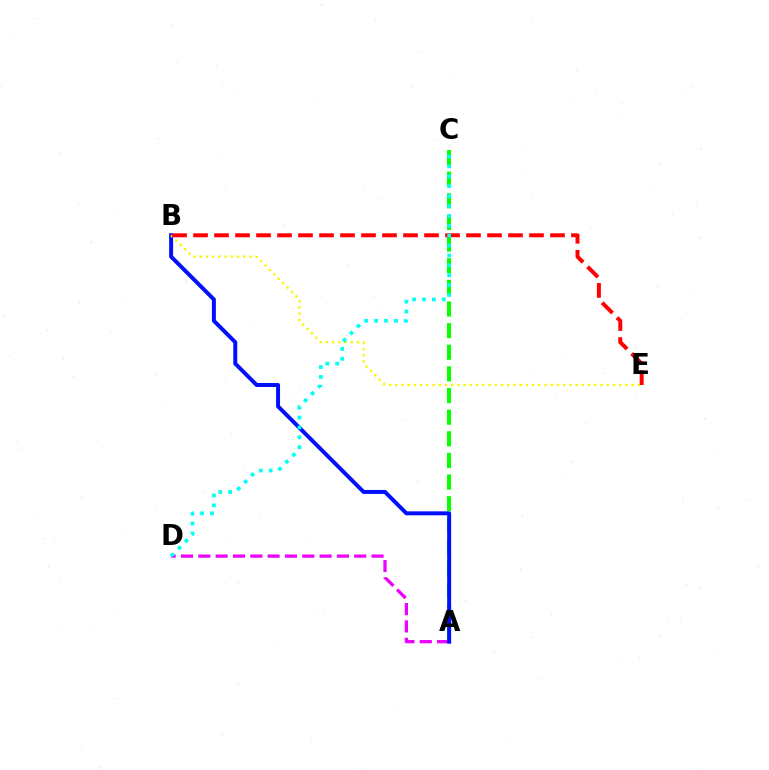{('A', 'C'): [{'color': '#08ff00', 'line_style': 'dashed', 'thickness': 2.94}], ('A', 'D'): [{'color': '#ee00ff', 'line_style': 'dashed', 'thickness': 2.35}], ('A', 'B'): [{'color': '#0010ff', 'line_style': 'solid', 'thickness': 2.86}], ('B', 'E'): [{'color': '#fcf500', 'line_style': 'dotted', 'thickness': 1.69}, {'color': '#ff0000', 'line_style': 'dashed', 'thickness': 2.85}], ('C', 'D'): [{'color': '#00fff6', 'line_style': 'dotted', 'thickness': 2.69}]}